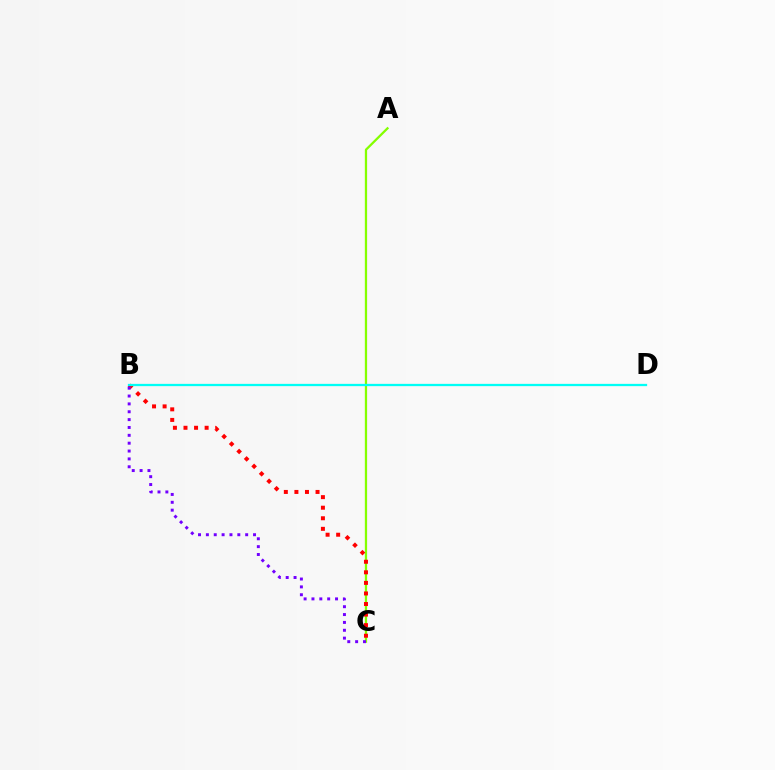{('A', 'C'): [{'color': '#84ff00', 'line_style': 'solid', 'thickness': 1.63}], ('B', 'C'): [{'color': '#ff0000', 'line_style': 'dotted', 'thickness': 2.87}, {'color': '#7200ff', 'line_style': 'dotted', 'thickness': 2.14}], ('B', 'D'): [{'color': '#00fff6', 'line_style': 'solid', 'thickness': 1.63}]}